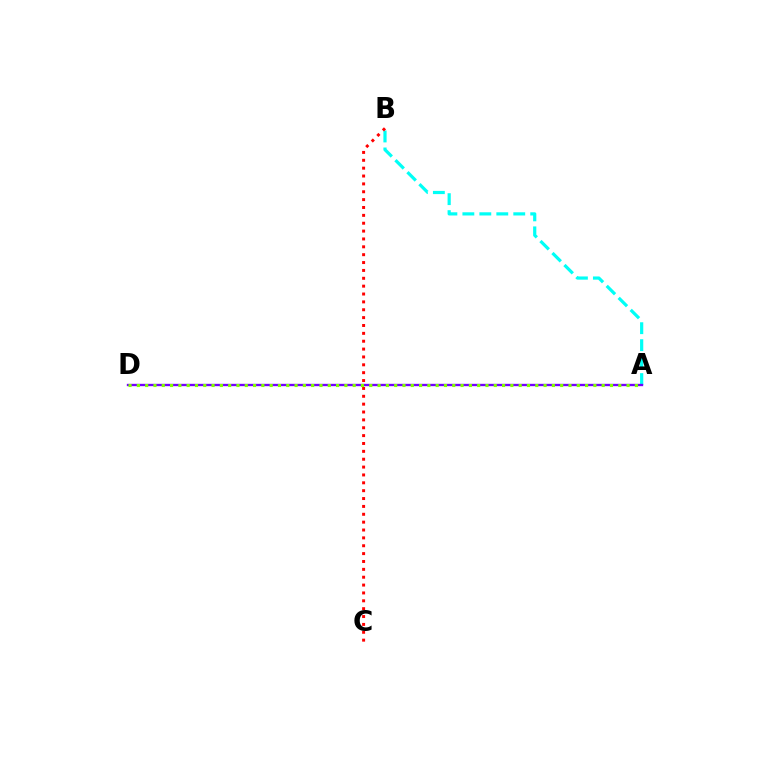{('A', 'B'): [{'color': '#00fff6', 'line_style': 'dashed', 'thickness': 2.3}], ('B', 'C'): [{'color': '#ff0000', 'line_style': 'dotted', 'thickness': 2.14}], ('A', 'D'): [{'color': '#7200ff', 'line_style': 'solid', 'thickness': 1.69}, {'color': '#84ff00', 'line_style': 'dotted', 'thickness': 2.26}]}